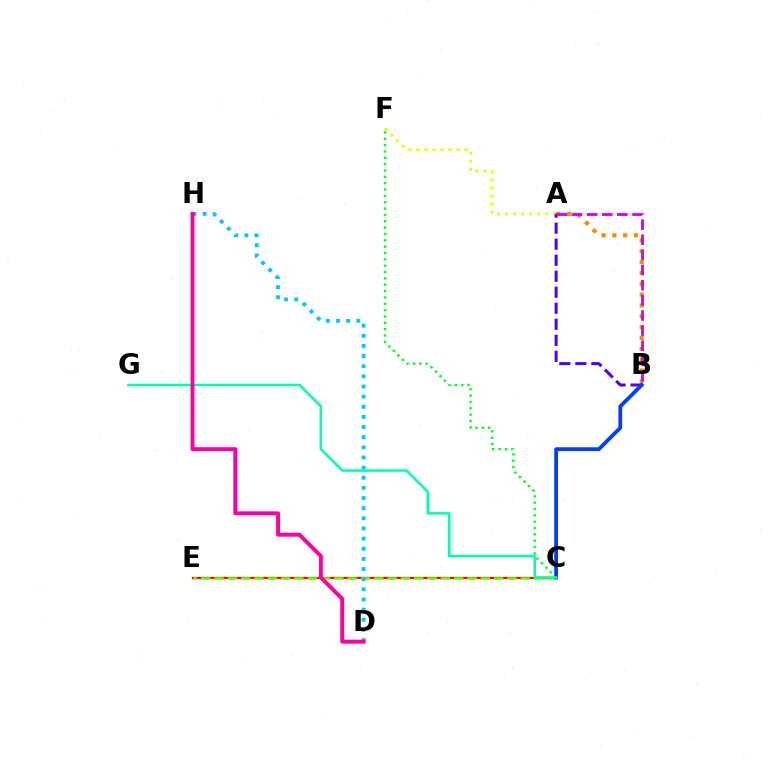{('C', 'E'): [{'color': '#ff0000', 'line_style': 'solid', 'thickness': 1.64}, {'color': '#66ff00', 'line_style': 'dashed', 'thickness': 1.81}], ('A', 'F'): [{'color': '#eeff00', 'line_style': 'dotted', 'thickness': 2.18}], ('A', 'B'): [{'color': '#ff8800', 'line_style': 'dotted', 'thickness': 2.94}, {'color': '#4f00ff', 'line_style': 'dashed', 'thickness': 2.18}, {'color': '#d600ff', 'line_style': 'dashed', 'thickness': 2.06}], ('C', 'F'): [{'color': '#00ff27', 'line_style': 'dotted', 'thickness': 1.72}], ('B', 'C'): [{'color': '#003fff', 'line_style': 'solid', 'thickness': 2.71}], ('D', 'H'): [{'color': '#00c7ff', 'line_style': 'dotted', 'thickness': 2.76}, {'color': '#ff00a0', 'line_style': 'solid', 'thickness': 2.84}], ('C', 'G'): [{'color': '#00ffaf', 'line_style': 'solid', 'thickness': 1.82}]}